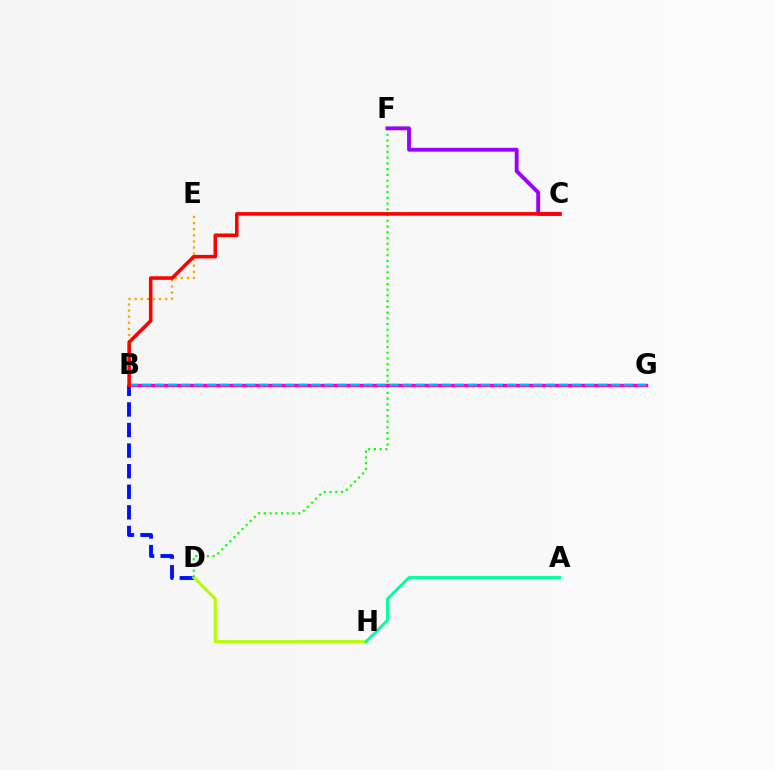{('B', 'D'): [{'color': '#0010ff', 'line_style': 'dashed', 'thickness': 2.8}], ('D', 'H'): [{'color': '#b3ff00', 'line_style': 'solid', 'thickness': 2.2}], ('B', 'E'): [{'color': '#ffa500', 'line_style': 'dotted', 'thickness': 1.66}], ('D', 'F'): [{'color': '#08ff00', 'line_style': 'dotted', 'thickness': 1.56}], ('C', 'F'): [{'color': '#9b00ff', 'line_style': 'solid', 'thickness': 2.79}], ('B', 'G'): [{'color': '#ff00bd', 'line_style': 'solid', 'thickness': 2.43}, {'color': '#00b5ff', 'line_style': 'dashed', 'thickness': 1.77}], ('A', 'H'): [{'color': '#00ff9d', 'line_style': 'solid', 'thickness': 2.07}], ('B', 'C'): [{'color': '#ff0000', 'line_style': 'solid', 'thickness': 2.57}]}